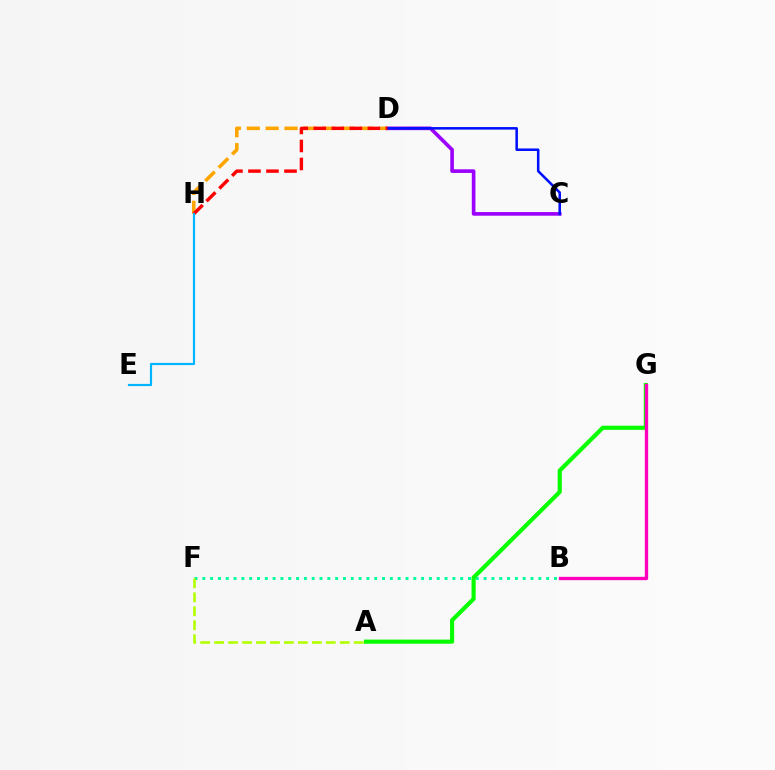{('B', 'F'): [{'color': '#00ff9d', 'line_style': 'dotted', 'thickness': 2.12}], ('C', 'D'): [{'color': '#9b00ff', 'line_style': 'solid', 'thickness': 2.62}, {'color': '#0010ff', 'line_style': 'solid', 'thickness': 1.83}], ('D', 'H'): [{'color': '#ffa500', 'line_style': 'dashed', 'thickness': 2.57}, {'color': '#ff0000', 'line_style': 'dashed', 'thickness': 2.45}], ('A', 'F'): [{'color': '#b3ff00', 'line_style': 'dashed', 'thickness': 1.9}], ('A', 'G'): [{'color': '#08ff00', 'line_style': 'solid', 'thickness': 2.99}], ('E', 'H'): [{'color': '#00b5ff', 'line_style': 'solid', 'thickness': 1.58}], ('B', 'G'): [{'color': '#ff00bd', 'line_style': 'solid', 'thickness': 2.4}]}